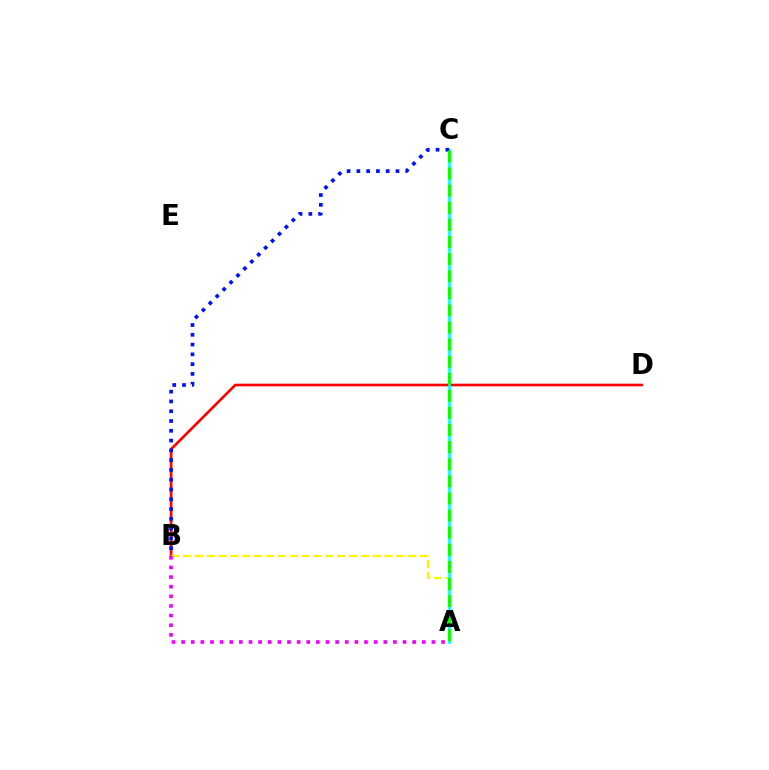{('B', 'D'): [{'color': '#ff0000', 'line_style': 'solid', 'thickness': 1.91}], ('A', 'B'): [{'color': '#fcf500', 'line_style': 'dashed', 'thickness': 1.61}, {'color': '#ee00ff', 'line_style': 'dotted', 'thickness': 2.62}], ('A', 'C'): [{'color': '#00fff6', 'line_style': 'solid', 'thickness': 1.93}, {'color': '#08ff00', 'line_style': 'dashed', 'thickness': 2.32}], ('B', 'C'): [{'color': '#0010ff', 'line_style': 'dotted', 'thickness': 2.66}]}